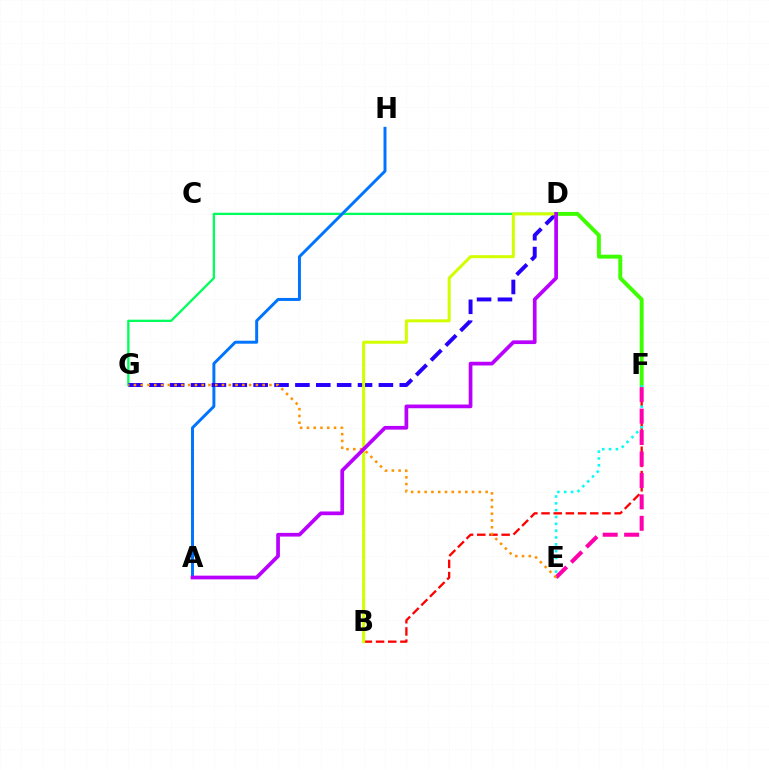{('D', 'G'): [{'color': '#00ff5c', 'line_style': 'solid', 'thickness': 1.65}, {'color': '#2500ff', 'line_style': 'dashed', 'thickness': 2.84}], ('A', 'H'): [{'color': '#0074ff', 'line_style': 'solid', 'thickness': 2.13}], ('D', 'F'): [{'color': '#3dff00', 'line_style': 'solid', 'thickness': 2.82}], ('B', 'F'): [{'color': '#ff0000', 'line_style': 'dashed', 'thickness': 1.66}], ('E', 'F'): [{'color': '#00fff6', 'line_style': 'dotted', 'thickness': 1.86}, {'color': '#ff00ac', 'line_style': 'dashed', 'thickness': 2.91}], ('B', 'D'): [{'color': '#d1ff00', 'line_style': 'solid', 'thickness': 2.16}], ('E', 'G'): [{'color': '#ff9400', 'line_style': 'dotted', 'thickness': 1.84}], ('A', 'D'): [{'color': '#b900ff', 'line_style': 'solid', 'thickness': 2.67}]}